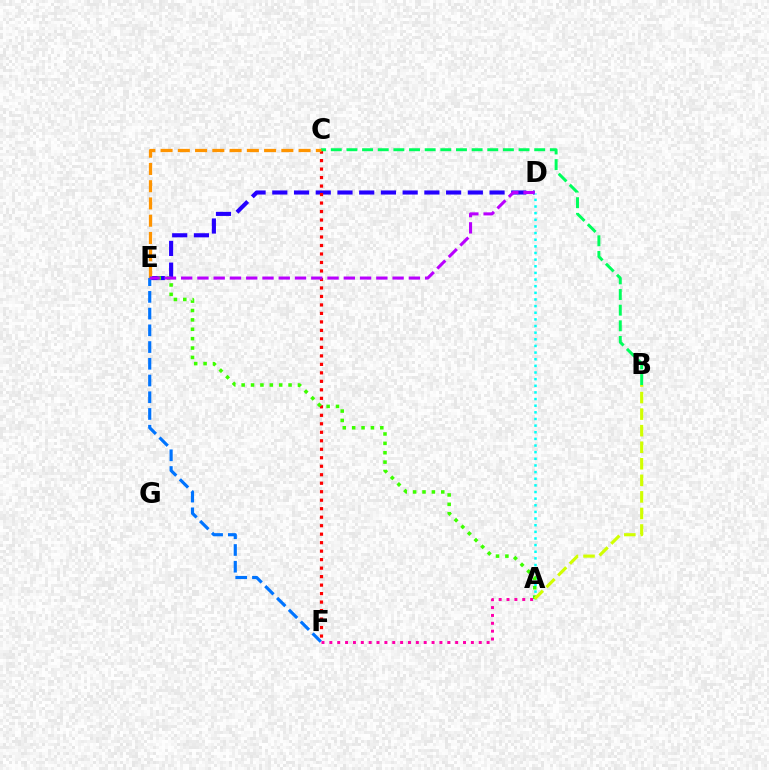{('D', 'E'): [{'color': '#2500ff', 'line_style': 'dashed', 'thickness': 2.95}, {'color': '#b900ff', 'line_style': 'dashed', 'thickness': 2.21}], ('C', 'F'): [{'color': '#ff0000', 'line_style': 'dotted', 'thickness': 2.31}], ('A', 'D'): [{'color': '#00fff6', 'line_style': 'dotted', 'thickness': 1.8}], ('B', 'C'): [{'color': '#00ff5c', 'line_style': 'dashed', 'thickness': 2.13}], ('C', 'E'): [{'color': '#ff9400', 'line_style': 'dashed', 'thickness': 2.34}], ('A', 'E'): [{'color': '#3dff00', 'line_style': 'dotted', 'thickness': 2.55}], ('A', 'B'): [{'color': '#d1ff00', 'line_style': 'dashed', 'thickness': 2.25}], ('E', 'F'): [{'color': '#0074ff', 'line_style': 'dashed', 'thickness': 2.27}], ('A', 'F'): [{'color': '#ff00ac', 'line_style': 'dotted', 'thickness': 2.14}]}